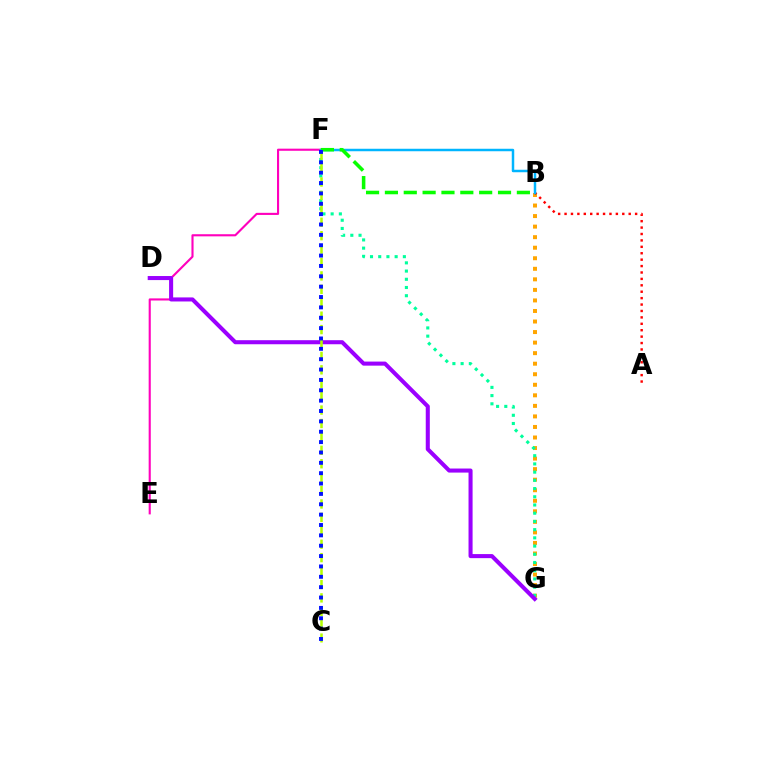{('B', 'G'): [{'color': '#ffa500', 'line_style': 'dotted', 'thickness': 2.86}], ('A', 'B'): [{'color': '#ff0000', 'line_style': 'dotted', 'thickness': 1.74}], ('E', 'F'): [{'color': '#ff00bd', 'line_style': 'solid', 'thickness': 1.53}], ('F', 'G'): [{'color': '#00ff9d', 'line_style': 'dotted', 'thickness': 2.23}], ('B', 'F'): [{'color': '#00b5ff', 'line_style': 'solid', 'thickness': 1.79}, {'color': '#08ff00', 'line_style': 'dashed', 'thickness': 2.56}], ('D', 'G'): [{'color': '#9b00ff', 'line_style': 'solid', 'thickness': 2.92}], ('C', 'F'): [{'color': '#b3ff00', 'line_style': 'dashed', 'thickness': 1.82}, {'color': '#0010ff', 'line_style': 'dotted', 'thickness': 2.82}]}